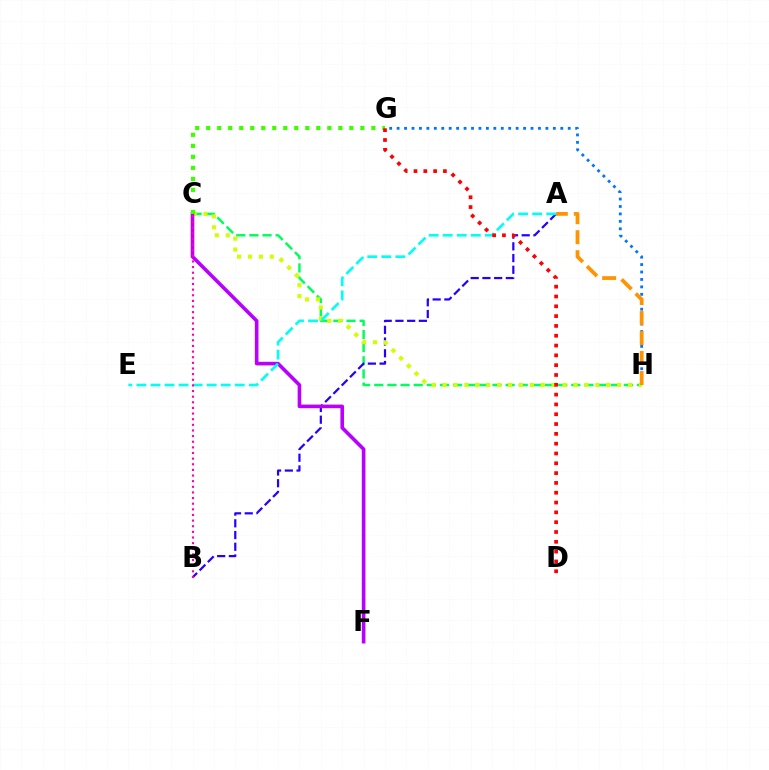{('C', 'H'): [{'color': '#00ff5c', 'line_style': 'dashed', 'thickness': 1.78}, {'color': '#d1ff00', 'line_style': 'dotted', 'thickness': 2.96}], ('A', 'B'): [{'color': '#2500ff', 'line_style': 'dashed', 'thickness': 1.59}], ('C', 'F'): [{'color': '#b900ff', 'line_style': 'solid', 'thickness': 2.6}], ('C', 'G'): [{'color': '#3dff00', 'line_style': 'dotted', 'thickness': 2.99}], ('G', 'H'): [{'color': '#0074ff', 'line_style': 'dotted', 'thickness': 2.02}], ('A', 'H'): [{'color': '#ff9400', 'line_style': 'dashed', 'thickness': 2.72}], ('A', 'E'): [{'color': '#00fff6', 'line_style': 'dashed', 'thickness': 1.91}], ('D', 'G'): [{'color': '#ff0000', 'line_style': 'dotted', 'thickness': 2.67}], ('B', 'C'): [{'color': '#ff00ac', 'line_style': 'dotted', 'thickness': 1.53}]}